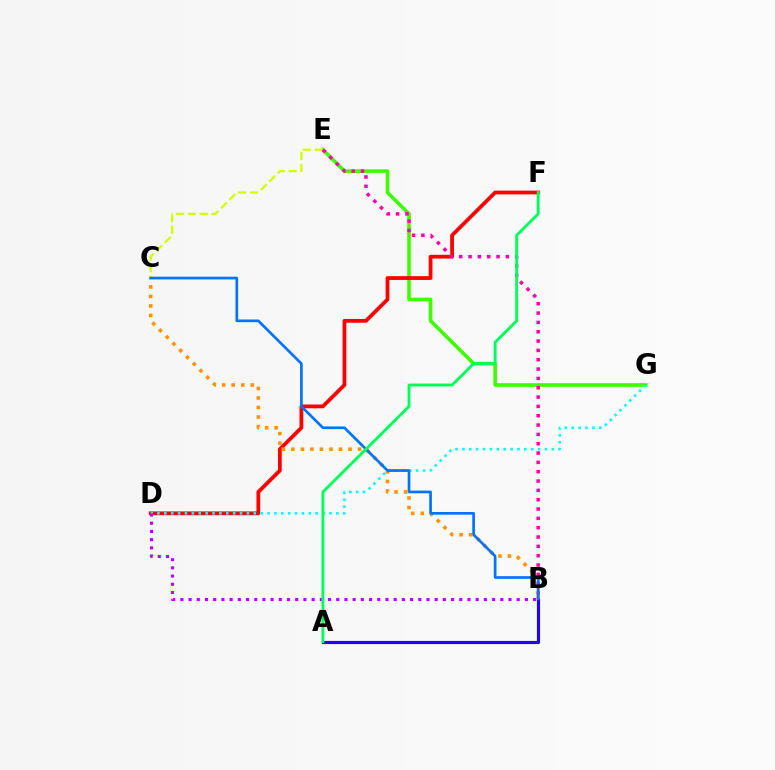{('E', 'G'): [{'color': '#3dff00', 'line_style': 'solid', 'thickness': 2.61}], ('D', 'F'): [{'color': '#ff0000', 'line_style': 'solid', 'thickness': 2.72}], ('D', 'G'): [{'color': '#00fff6', 'line_style': 'dotted', 'thickness': 1.87}], ('B', 'D'): [{'color': '#b900ff', 'line_style': 'dotted', 'thickness': 2.23}], ('C', 'E'): [{'color': '#d1ff00', 'line_style': 'dashed', 'thickness': 1.61}], ('A', 'B'): [{'color': '#2500ff', 'line_style': 'solid', 'thickness': 2.27}], ('B', 'E'): [{'color': '#ff00ac', 'line_style': 'dotted', 'thickness': 2.54}], ('B', 'C'): [{'color': '#ff9400', 'line_style': 'dotted', 'thickness': 2.59}, {'color': '#0074ff', 'line_style': 'solid', 'thickness': 1.94}], ('A', 'F'): [{'color': '#00ff5c', 'line_style': 'solid', 'thickness': 2.07}]}